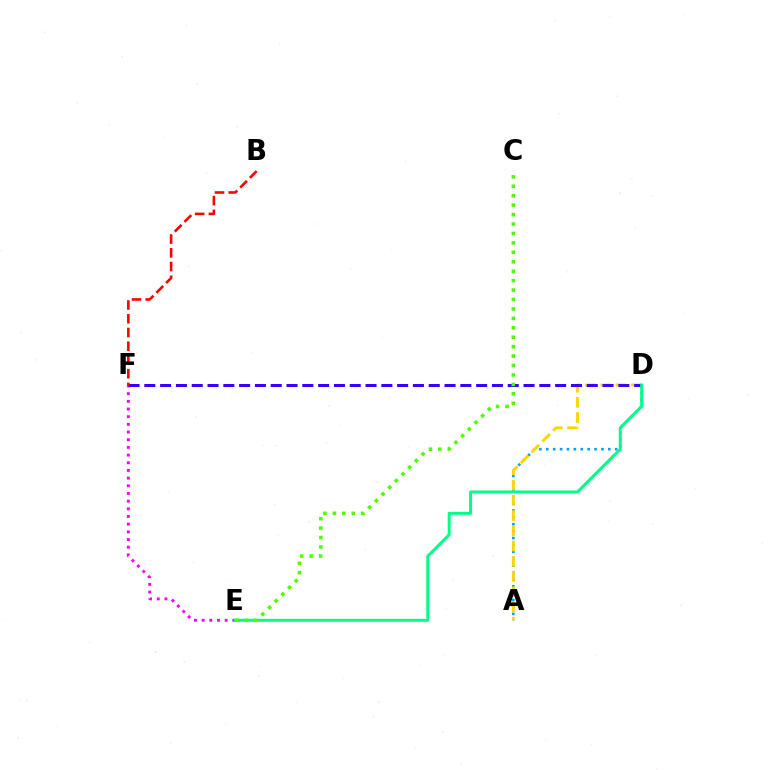{('E', 'F'): [{'color': '#ff00ed', 'line_style': 'dotted', 'thickness': 2.09}], ('A', 'D'): [{'color': '#009eff', 'line_style': 'dotted', 'thickness': 1.87}, {'color': '#ffd500', 'line_style': 'dashed', 'thickness': 2.07}], ('D', 'F'): [{'color': '#3700ff', 'line_style': 'dashed', 'thickness': 2.15}], ('B', 'F'): [{'color': '#ff0000', 'line_style': 'dashed', 'thickness': 1.87}], ('D', 'E'): [{'color': '#00ff86', 'line_style': 'solid', 'thickness': 2.15}], ('C', 'E'): [{'color': '#4fff00', 'line_style': 'dotted', 'thickness': 2.56}]}